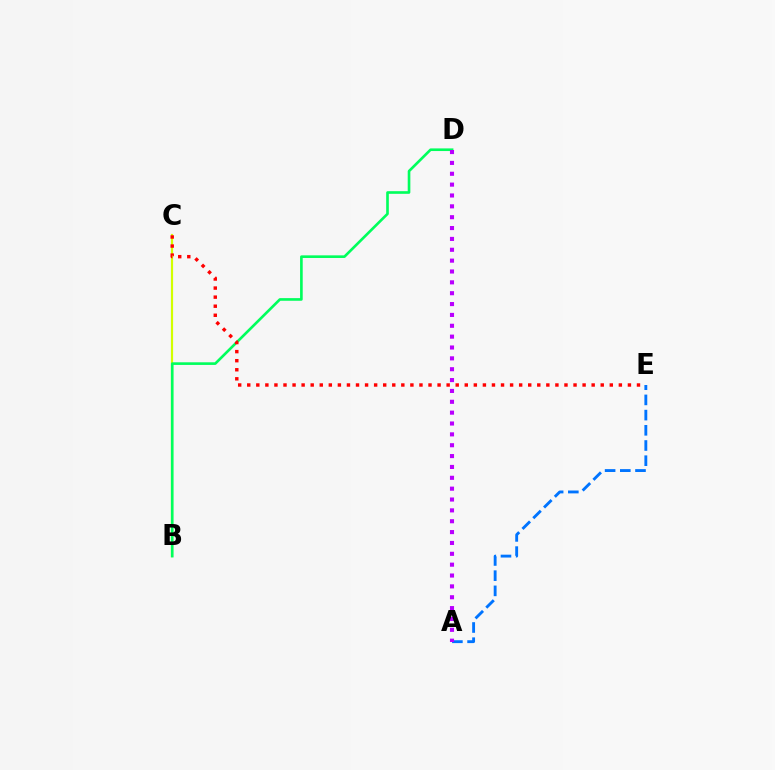{('B', 'C'): [{'color': '#d1ff00', 'line_style': 'solid', 'thickness': 1.57}], ('A', 'E'): [{'color': '#0074ff', 'line_style': 'dashed', 'thickness': 2.06}], ('B', 'D'): [{'color': '#00ff5c', 'line_style': 'solid', 'thickness': 1.9}], ('A', 'D'): [{'color': '#b900ff', 'line_style': 'dotted', 'thickness': 2.95}], ('C', 'E'): [{'color': '#ff0000', 'line_style': 'dotted', 'thickness': 2.46}]}